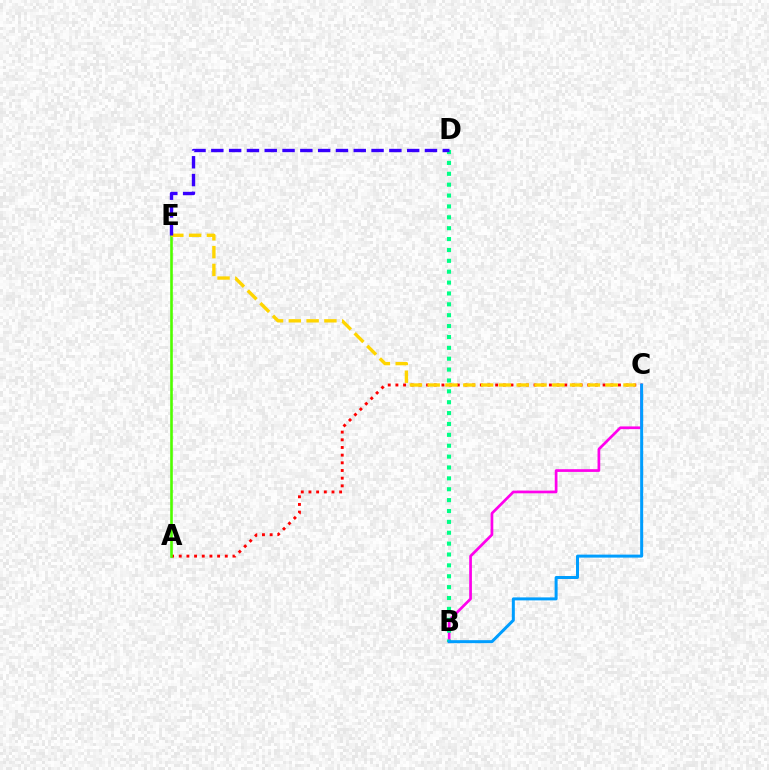{('B', 'C'): [{'color': '#ff00ed', 'line_style': 'solid', 'thickness': 1.95}, {'color': '#009eff', 'line_style': 'solid', 'thickness': 2.15}], ('A', 'C'): [{'color': '#ff0000', 'line_style': 'dotted', 'thickness': 2.09}], ('A', 'E'): [{'color': '#4fff00', 'line_style': 'solid', 'thickness': 1.88}], ('C', 'E'): [{'color': '#ffd500', 'line_style': 'dashed', 'thickness': 2.42}], ('B', 'D'): [{'color': '#00ff86', 'line_style': 'dotted', 'thickness': 2.96}], ('D', 'E'): [{'color': '#3700ff', 'line_style': 'dashed', 'thickness': 2.42}]}